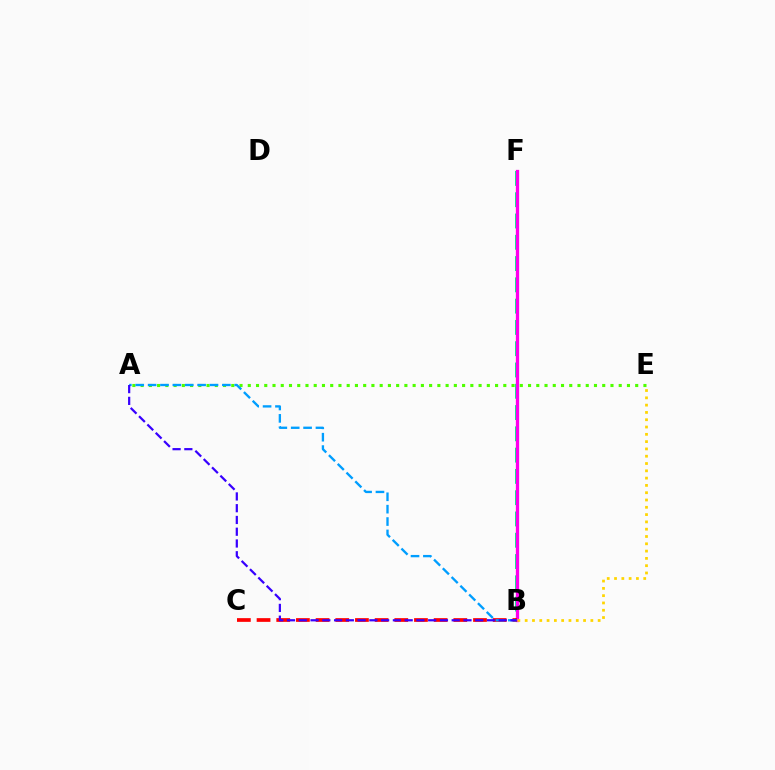{('B', 'F'): [{'color': '#00ff86', 'line_style': 'dashed', 'thickness': 2.89}, {'color': '#ff00ed', 'line_style': 'solid', 'thickness': 2.36}], ('A', 'E'): [{'color': '#4fff00', 'line_style': 'dotted', 'thickness': 2.24}], ('B', 'C'): [{'color': '#ff0000', 'line_style': 'dashed', 'thickness': 2.67}], ('A', 'B'): [{'color': '#009eff', 'line_style': 'dashed', 'thickness': 1.68}, {'color': '#3700ff', 'line_style': 'dashed', 'thickness': 1.6}], ('B', 'E'): [{'color': '#ffd500', 'line_style': 'dotted', 'thickness': 1.98}]}